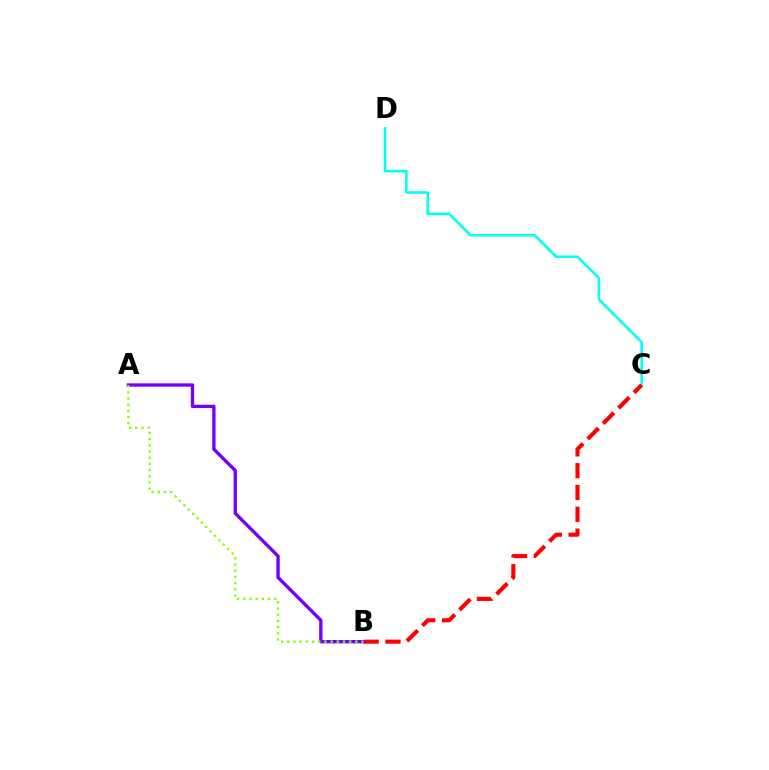{('C', 'D'): [{'color': '#00fff6', 'line_style': 'solid', 'thickness': 1.83}], ('B', 'C'): [{'color': '#ff0000', 'line_style': 'dashed', 'thickness': 2.96}], ('A', 'B'): [{'color': '#7200ff', 'line_style': 'solid', 'thickness': 2.4}, {'color': '#84ff00', 'line_style': 'dotted', 'thickness': 1.68}]}